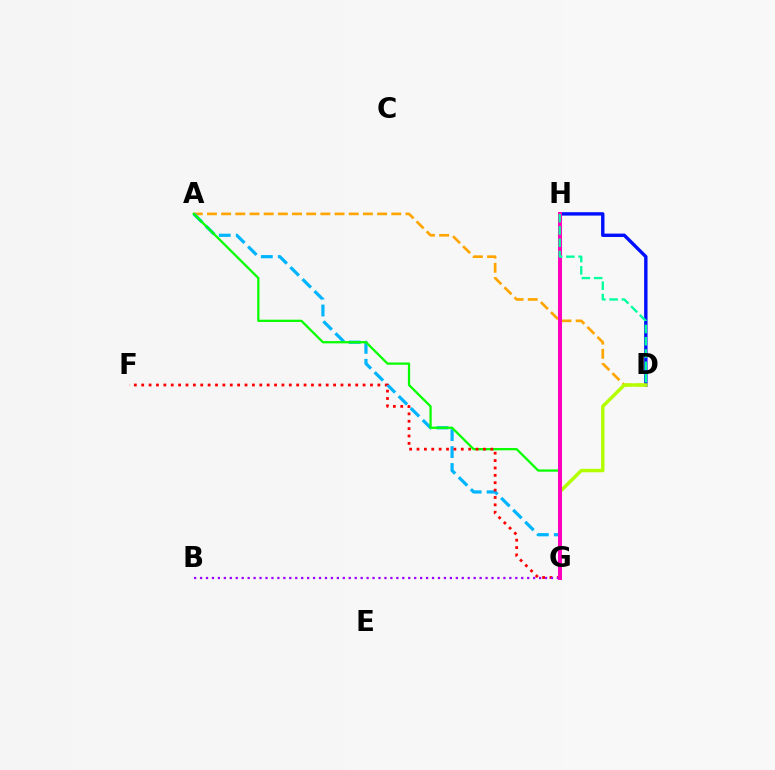{('D', 'H'): [{'color': '#0010ff', 'line_style': 'solid', 'thickness': 2.44}, {'color': '#00ff9d', 'line_style': 'dashed', 'thickness': 1.67}], ('A', 'D'): [{'color': '#ffa500', 'line_style': 'dashed', 'thickness': 1.93}], ('A', 'G'): [{'color': '#00b5ff', 'line_style': 'dashed', 'thickness': 2.3}, {'color': '#08ff00', 'line_style': 'solid', 'thickness': 1.64}], ('F', 'G'): [{'color': '#ff0000', 'line_style': 'dotted', 'thickness': 2.0}], ('D', 'G'): [{'color': '#b3ff00', 'line_style': 'solid', 'thickness': 2.49}], ('B', 'G'): [{'color': '#9b00ff', 'line_style': 'dotted', 'thickness': 1.62}], ('G', 'H'): [{'color': '#ff00bd', 'line_style': 'solid', 'thickness': 2.9}]}